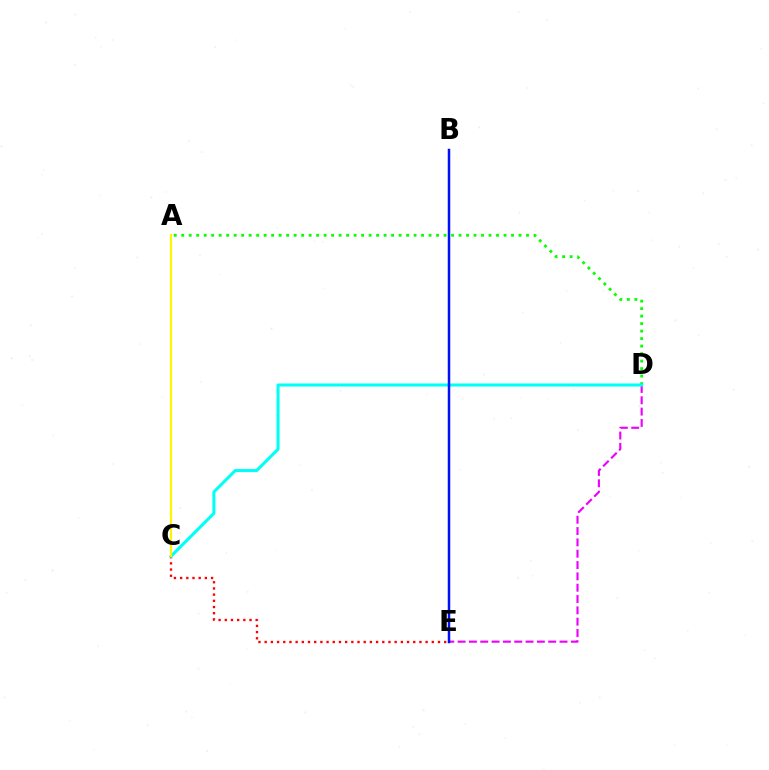{('C', 'E'): [{'color': '#ff0000', 'line_style': 'dotted', 'thickness': 1.68}], ('D', 'E'): [{'color': '#ee00ff', 'line_style': 'dashed', 'thickness': 1.54}], ('A', 'D'): [{'color': '#08ff00', 'line_style': 'dotted', 'thickness': 2.04}], ('C', 'D'): [{'color': '#00fff6', 'line_style': 'solid', 'thickness': 2.19}], ('B', 'E'): [{'color': '#0010ff', 'line_style': 'solid', 'thickness': 1.8}], ('A', 'C'): [{'color': '#fcf500', 'line_style': 'solid', 'thickness': 1.54}]}